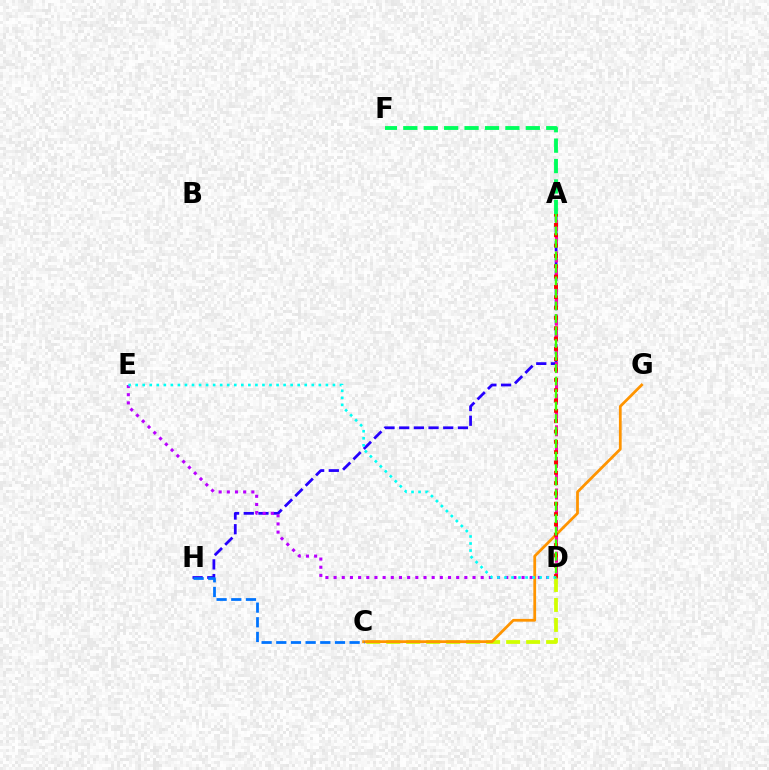{('A', 'H'): [{'color': '#2500ff', 'line_style': 'dashed', 'thickness': 1.99}], ('D', 'E'): [{'color': '#b900ff', 'line_style': 'dotted', 'thickness': 2.22}, {'color': '#00fff6', 'line_style': 'dotted', 'thickness': 1.91}], ('C', 'D'): [{'color': '#d1ff00', 'line_style': 'dashed', 'thickness': 2.71}], ('C', 'G'): [{'color': '#ff9400', 'line_style': 'solid', 'thickness': 1.99}], ('A', 'D'): [{'color': '#ff00ac', 'line_style': 'dashed', 'thickness': 2.15}, {'color': '#ff0000', 'line_style': 'dotted', 'thickness': 2.81}, {'color': '#3dff00', 'line_style': 'dashed', 'thickness': 1.7}], ('C', 'H'): [{'color': '#0074ff', 'line_style': 'dashed', 'thickness': 1.99}], ('A', 'F'): [{'color': '#00ff5c', 'line_style': 'dashed', 'thickness': 2.77}]}